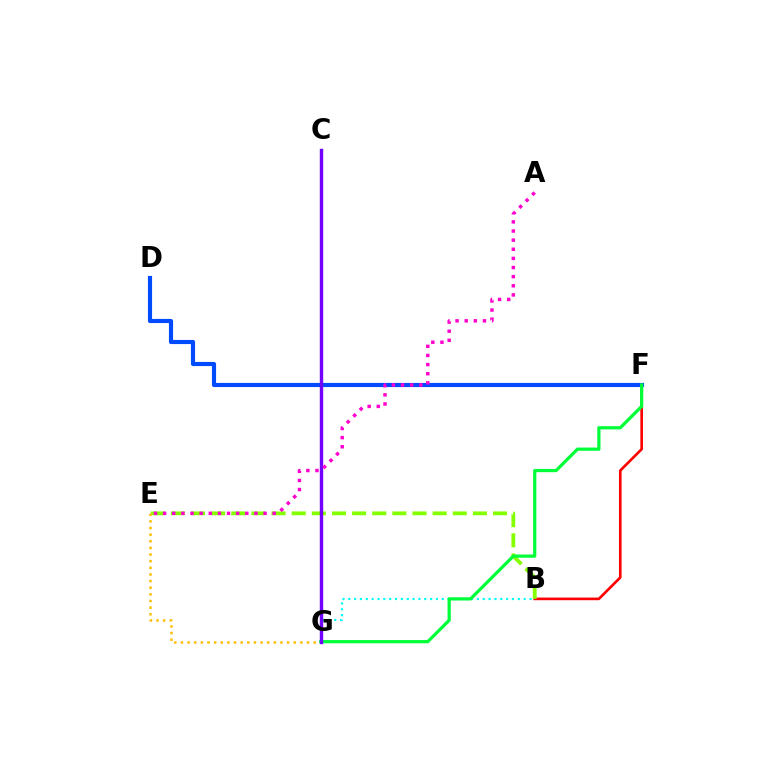{('B', 'G'): [{'color': '#00fff6', 'line_style': 'dotted', 'thickness': 1.59}], ('B', 'F'): [{'color': '#ff0000', 'line_style': 'solid', 'thickness': 1.9}], ('B', 'E'): [{'color': '#84ff00', 'line_style': 'dashed', 'thickness': 2.74}], ('E', 'G'): [{'color': '#ffbd00', 'line_style': 'dotted', 'thickness': 1.8}], ('D', 'F'): [{'color': '#004bff', 'line_style': 'solid', 'thickness': 2.98}], ('F', 'G'): [{'color': '#00ff39', 'line_style': 'solid', 'thickness': 2.32}], ('C', 'G'): [{'color': '#7200ff', 'line_style': 'solid', 'thickness': 2.44}], ('A', 'E'): [{'color': '#ff00cf', 'line_style': 'dotted', 'thickness': 2.48}]}